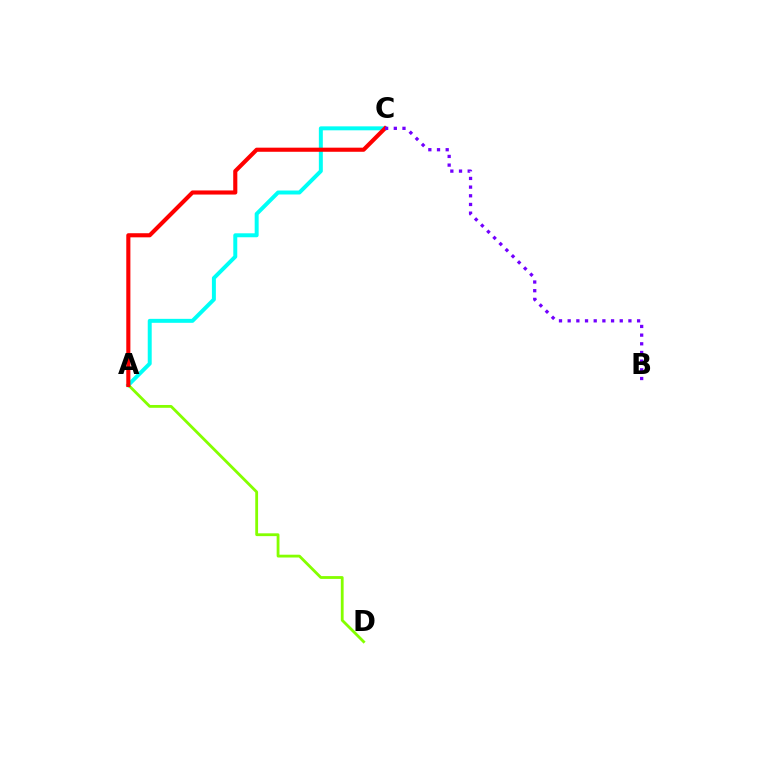{('A', 'C'): [{'color': '#00fff6', 'line_style': 'solid', 'thickness': 2.85}, {'color': '#ff0000', 'line_style': 'solid', 'thickness': 2.96}], ('A', 'D'): [{'color': '#84ff00', 'line_style': 'solid', 'thickness': 2.02}], ('B', 'C'): [{'color': '#7200ff', 'line_style': 'dotted', 'thickness': 2.36}]}